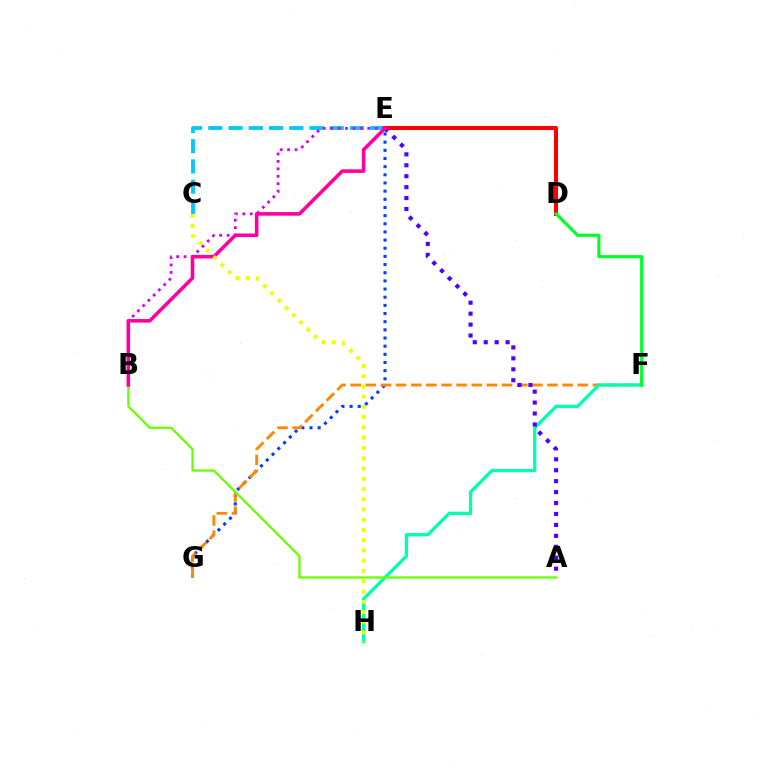{('C', 'E'): [{'color': '#00c7ff', 'line_style': 'dashed', 'thickness': 2.75}], ('E', 'G'): [{'color': '#003fff', 'line_style': 'dotted', 'thickness': 2.22}], ('F', 'G'): [{'color': '#ff8800', 'line_style': 'dashed', 'thickness': 2.06}], ('D', 'E'): [{'color': '#ff0000', 'line_style': 'solid', 'thickness': 2.89}], ('F', 'H'): [{'color': '#00ffaf', 'line_style': 'solid', 'thickness': 2.37}], ('A', 'B'): [{'color': '#66ff00', 'line_style': 'solid', 'thickness': 1.61}], ('D', 'F'): [{'color': '#00ff27', 'line_style': 'solid', 'thickness': 2.27}], ('A', 'E'): [{'color': '#4f00ff', 'line_style': 'dotted', 'thickness': 2.97}], ('B', 'E'): [{'color': '#d600ff', 'line_style': 'dotted', 'thickness': 2.02}, {'color': '#ff00a0', 'line_style': 'solid', 'thickness': 2.58}], ('C', 'H'): [{'color': '#eeff00', 'line_style': 'dotted', 'thickness': 2.79}]}